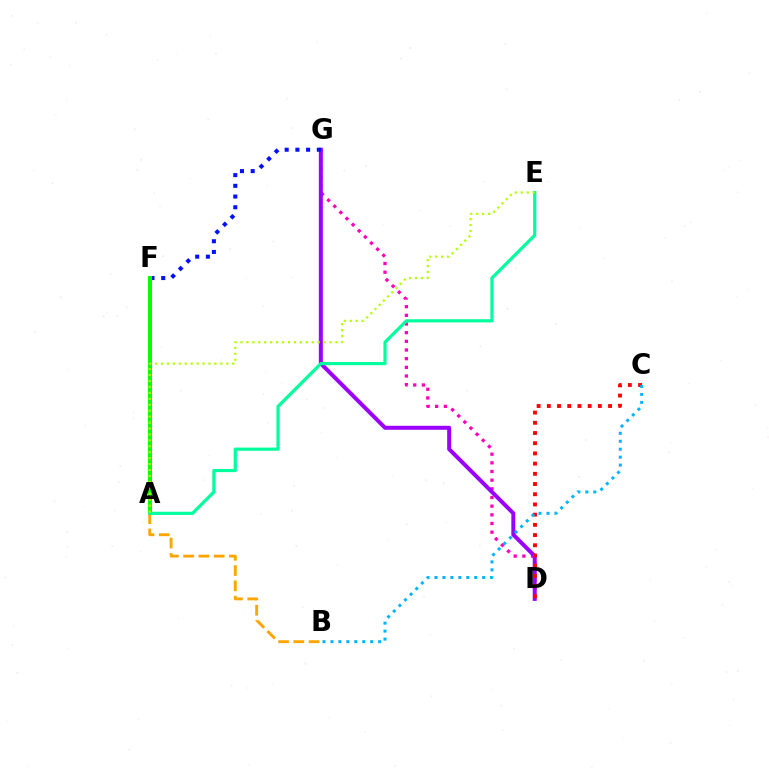{('D', 'G'): [{'color': '#ff00bd', 'line_style': 'dotted', 'thickness': 2.35}, {'color': '#9b00ff', 'line_style': 'solid', 'thickness': 2.88}], ('F', 'G'): [{'color': '#0010ff', 'line_style': 'dotted', 'thickness': 2.91}], ('A', 'F'): [{'color': '#08ff00', 'line_style': 'solid', 'thickness': 2.87}], ('A', 'B'): [{'color': '#ffa500', 'line_style': 'dashed', 'thickness': 2.07}], ('A', 'E'): [{'color': '#00ff9d', 'line_style': 'solid', 'thickness': 2.29}, {'color': '#b3ff00', 'line_style': 'dotted', 'thickness': 1.61}], ('C', 'D'): [{'color': '#ff0000', 'line_style': 'dotted', 'thickness': 2.77}], ('B', 'C'): [{'color': '#00b5ff', 'line_style': 'dotted', 'thickness': 2.16}]}